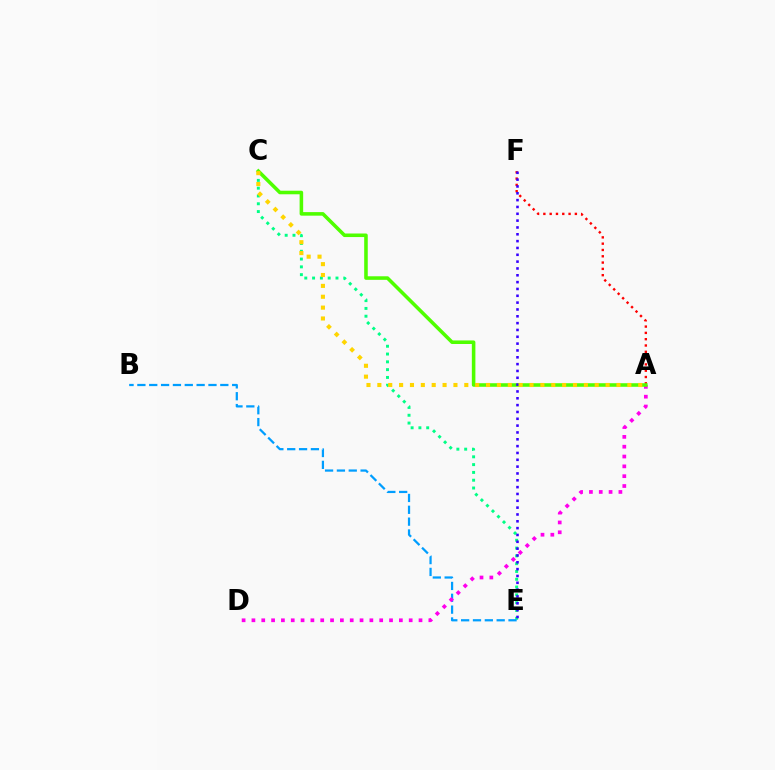{('C', 'E'): [{'color': '#00ff86', 'line_style': 'dotted', 'thickness': 2.12}], ('B', 'E'): [{'color': '#009eff', 'line_style': 'dashed', 'thickness': 1.61}], ('A', 'D'): [{'color': '#ff00ed', 'line_style': 'dotted', 'thickness': 2.67}], ('A', 'F'): [{'color': '#ff0000', 'line_style': 'dotted', 'thickness': 1.71}], ('A', 'C'): [{'color': '#4fff00', 'line_style': 'solid', 'thickness': 2.56}, {'color': '#ffd500', 'line_style': 'dotted', 'thickness': 2.95}], ('E', 'F'): [{'color': '#3700ff', 'line_style': 'dotted', 'thickness': 1.86}]}